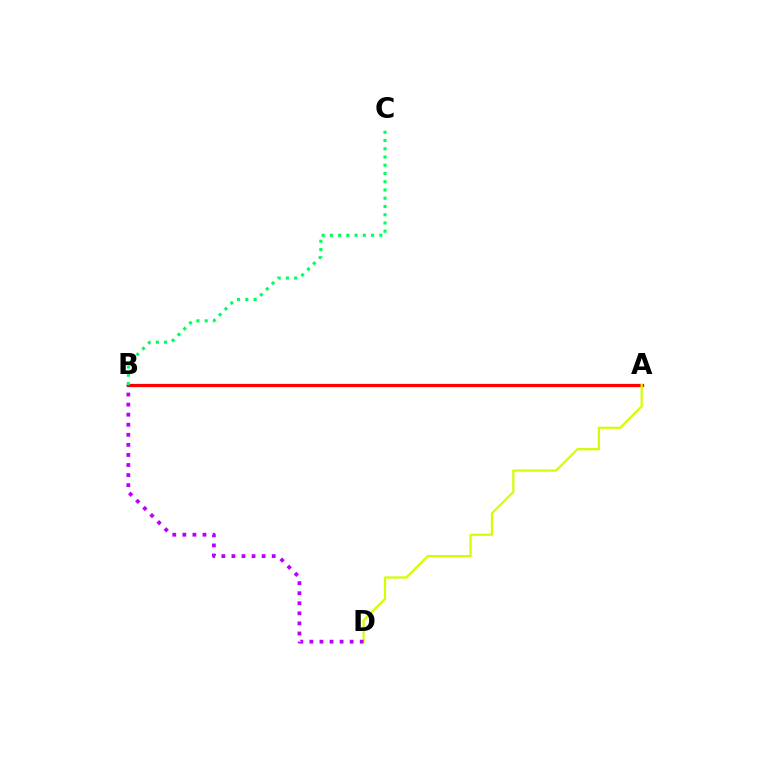{('A', 'B'): [{'color': '#0074ff', 'line_style': 'solid', 'thickness': 2.11}, {'color': '#ff0000', 'line_style': 'solid', 'thickness': 2.32}], ('A', 'D'): [{'color': '#d1ff00', 'line_style': 'solid', 'thickness': 1.61}], ('B', 'C'): [{'color': '#00ff5c', 'line_style': 'dotted', 'thickness': 2.24}], ('B', 'D'): [{'color': '#b900ff', 'line_style': 'dotted', 'thickness': 2.73}]}